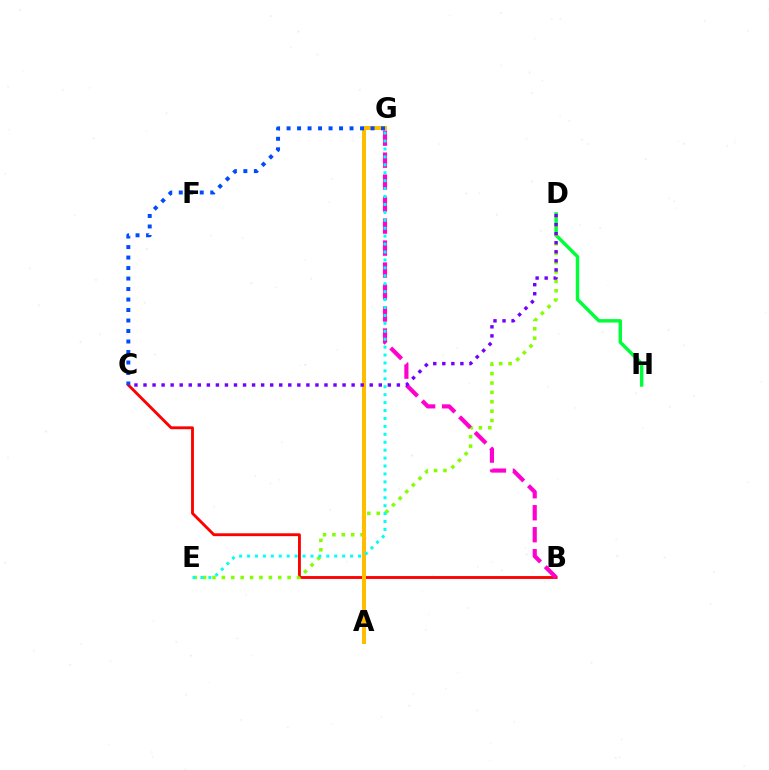{('D', 'H'): [{'color': '#00ff39', 'line_style': 'solid', 'thickness': 2.47}], ('B', 'C'): [{'color': '#ff0000', 'line_style': 'solid', 'thickness': 2.06}], ('D', 'E'): [{'color': '#84ff00', 'line_style': 'dotted', 'thickness': 2.55}], ('A', 'G'): [{'color': '#ffbd00', 'line_style': 'solid', 'thickness': 2.88}], ('C', 'G'): [{'color': '#004bff', 'line_style': 'dotted', 'thickness': 2.85}], ('B', 'G'): [{'color': '#ff00cf', 'line_style': 'dashed', 'thickness': 2.99}], ('C', 'D'): [{'color': '#7200ff', 'line_style': 'dotted', 'thickness': 2.46}], ('E', 'G'): [{'color': '#00fff6', 'line_style': 'dotted', 'thickness': 2.15}]}